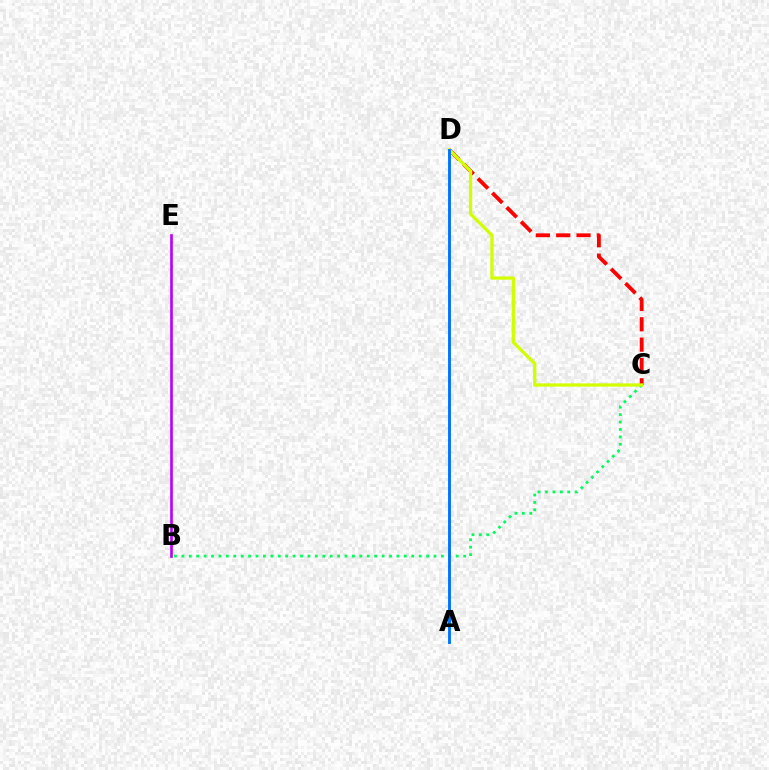{('B', 'E'): [{'color': '#b900ff', 'line_style': 'solid', 'thickness': 1.9}], ('B', 'C'): [{'color': '#00ff5c', 'line_style': 'dotted', 'thickness': 2.01}], ('C', 'D'): [{'color': '#ff0000', 'line_style': 'dashed', 'thickness': 2.76}, {'color': '#d1ff00', 'line_style': 'solid', 'thickness': 2.35}], ('A', 'D'): [{'color': '#0074ff', 'line_style': 'solid', 'thickness': 2.09}]}